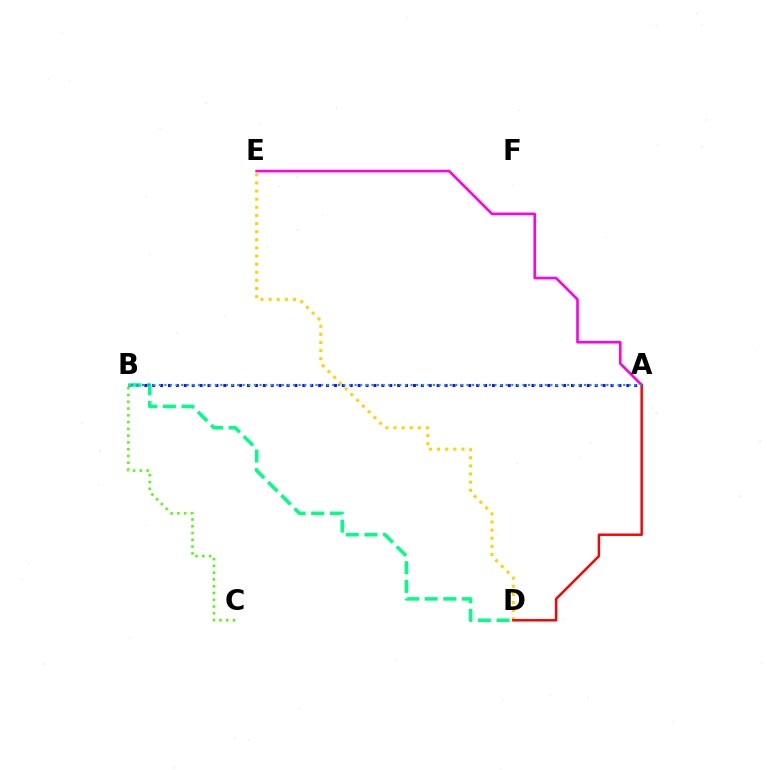{('D', 'E'): [{'color': '#ffd500', 'line_style': 'dotted', 'thickness': 2.21}], ('A', 'B'): [{'color': '#3700ff', 'line_style': 'dotted', 'thickness': 2.15}, {'color': '#009eff', 'line_style': 'dotted', 'thickness': 1.52}], ('B', 'C'): [{'color': '#4fff00', 'line_style': 'dotted', 'thickness': 1.84}], ('A', 'E'): [{'color': '#ff00ed', 'line_style': 'solid', 'thickness': 1.89}], ('A', 'D'): [{'color': '#ff0000', 'line_style': 'solid', 'thickness': 1.77}], ('B', 'D'): [{'color': '#00ff86', 'line_style': 'dashed', 'thickness': 2.53}]}